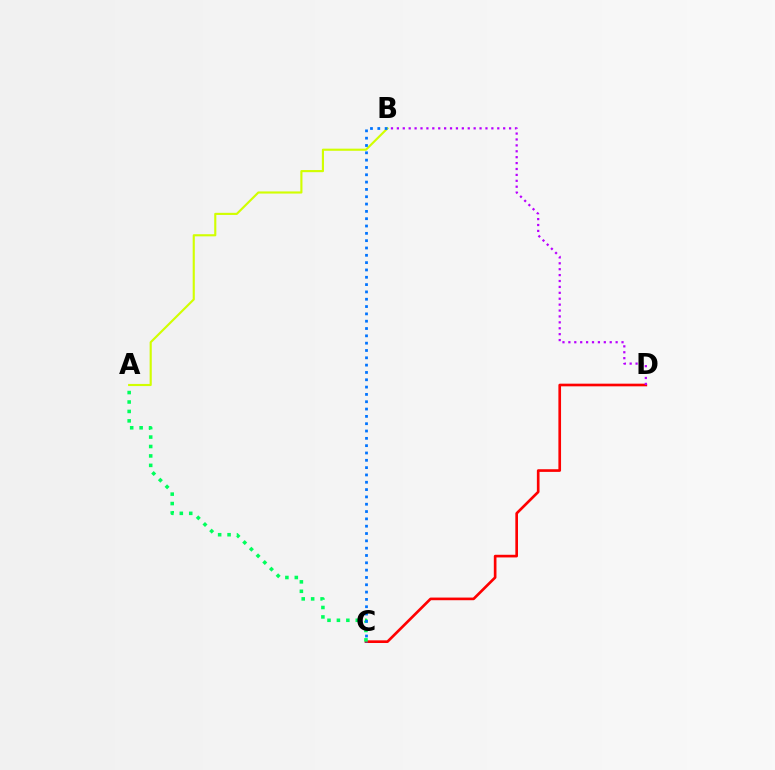{('C', 'D'): [{'color': '#ff0000', 'line_style': 'solid', 'thickness': 1.91}], ('B', 'D'): [{'color': '#b900ff', 'line_style': 'dotted', 'thickness': 1.6}], ('A', 'B'): [{'color': '#d1ff00', 'line_style': 'solid', 'thickness': 1.54}], ('A', 'C'): [{'color': '#00ff5c', 'line_style': 'dotted', 'thickness': 2.56}], ('B', 'C'): [{'color': '#0074ff', 'line_style': 'dotted', 'thickness': 1.99}]}